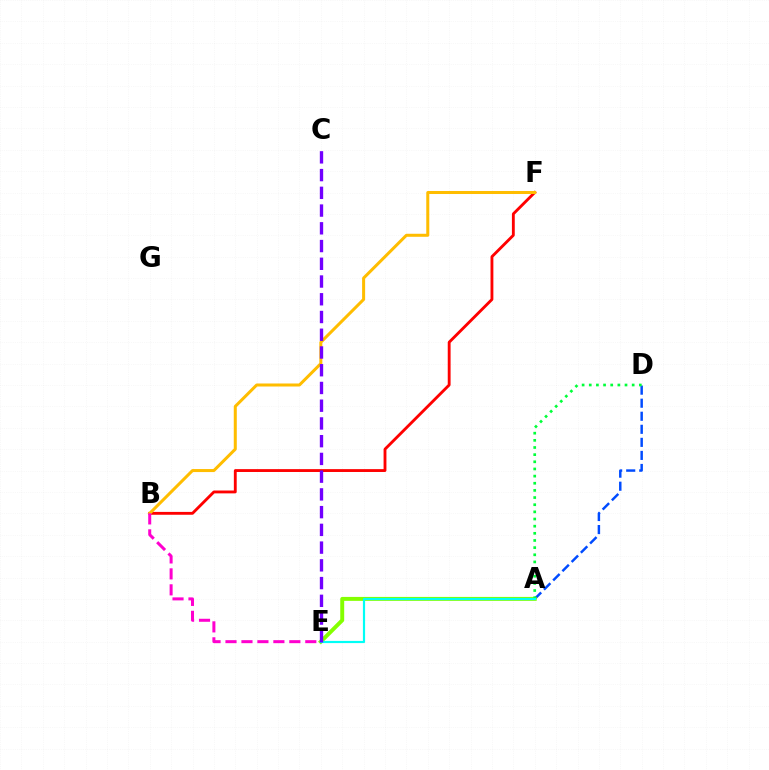{('A', 'D'): [{'color': '#004bff', 'line_style': 'dashed', 'thickness': 1.77}, {'color': '#00ff39', 'line_style': 'dotted', 'thickness': 1.94}], ('A', 'E'): [{'color': '#84ff00', 'line_style': 'solid', 'thickness': 2.84}, {'color': '#00fff6', 'line_style': 'solid', 'thickness': 1.58}], ('B', 'F'): [{'color': '#ff0000', 'line_style': 'solid', 'thickness': 2.05}, {'color': '#ffbd00', 'line_style': 'solid', 'thickness': 2.17}], ('B', 'E'): [{'color': '#ff00cf', 'line_style': 'dashed', 'thickness': 2.17}], ('C', 'E'): [{'color': '#7200ff', 'line_style': 'dashed', 'thickness': 2.41}]}